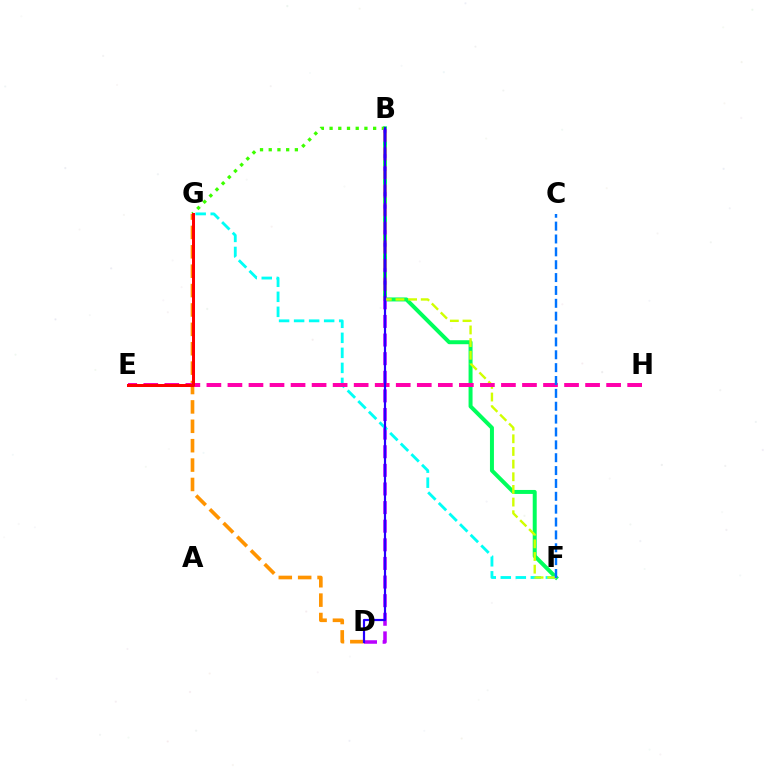{('B', 'F'): [{'color': '#00ff5c', 'line_style': 'solid', 'thickness': 2.87}, {'color': '#d1ff00', 'line_style': 'dashed', 'thickness': 1.72}], ('B', 'G'): [{'color': '#3dff00', 'line_style': 'dotted', 'thickness': 2.37}], ('D', 'G'): [{'color': '#ff9400', 'line_style': 'dashed', 'thickness': 2.63}], ('B', 'D'): [{'color': '#b900ff', 'line_style': 'dashed', 'thickness': 2.53}, {'color': '#2500ff', 'line_style': 'solid', 'thickness': 1.58}], ('F', 'G'): [{'color': '#00fff6', 'line_style': 'dashed', 'thickness': 2.04}], ('E', 'H'): [{'color': '#ff00ac', 'line_style': 'dashed', 'thickness': 2.86}], ('C', 'F'): [{'color': '#0074ff', 'line_style': 'dashed', 'thickness': 1.75}], ('E', 'G'): [{'color': '#ff0000', 'line_style': 'solid', 'thickness': 2.17}]}